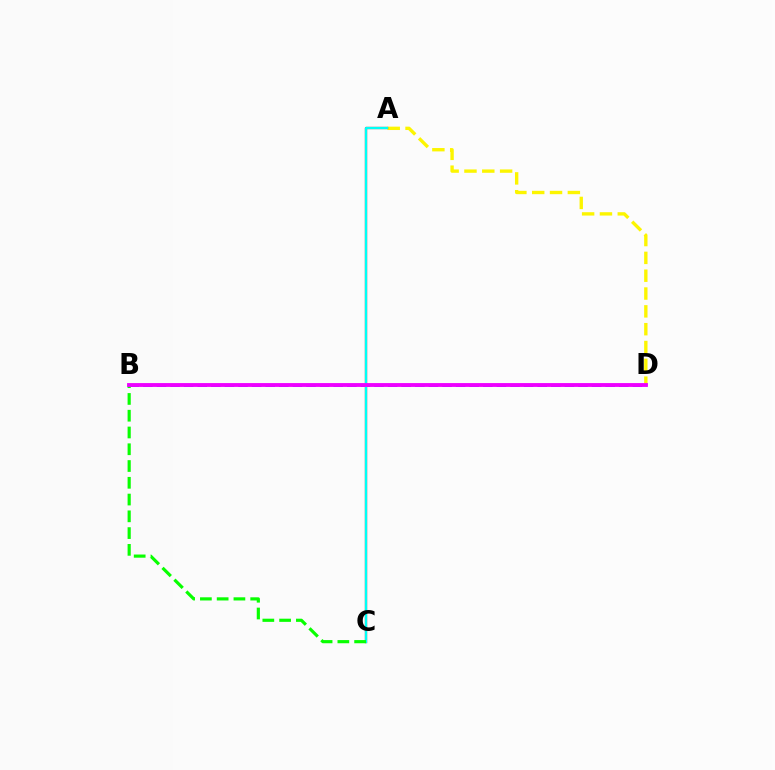{('A', 'D'): [{'color': '#fcf500', 'line_style': 'dashed', 'thickness': 2.42}], ('B', 'D'): [{'color': '#0010ff', 'line_style': 'dashed', 'thickness': 1.85}, {'color': '#ee00ff', 'line_style': 'solid', 'thickness': 2.77}], ('A', 'C'): [{'color': '#ff0000', 'line_style': 'solid', 'thickness': 1.63}, {'color': '#00fff6', 'line_style': 'solid', 'thickness': 1.67}], ('B', 'C'): [{'color': '#08ff00', 'line_style': 'dashed', 'thickness': 2.28}]}